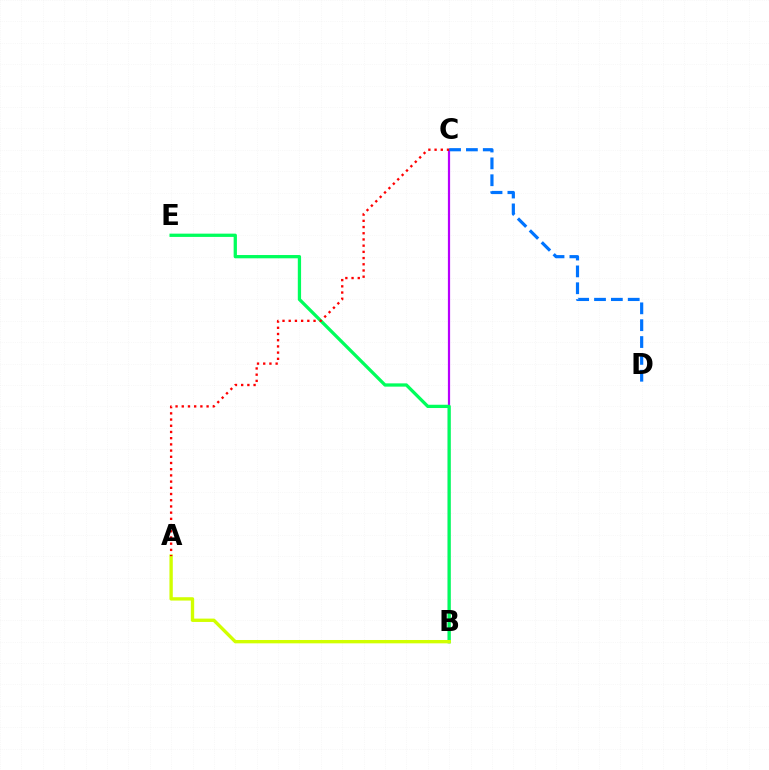{('B', 'C'): [{'color': '#b900ff', 'line_style': 'solid', 'thickness': 1.59}], ('C', 'D'): [{'color': '#0074ff', 'line_style': 'dashed', 'thickness': 2.29}], ('B', 'E'): [{'color': '#00ff5c', 'line_style': 'solid', 'thickness': 2.36}], ('A', 'B'): [{'color': '#d1ff00', 'line_style': 'solid', 'thickness': 2.41}], ('A', 'C'): [{'color': '#ff0000', 'line_style': 'dotted', 'thickness': 1.69}]}